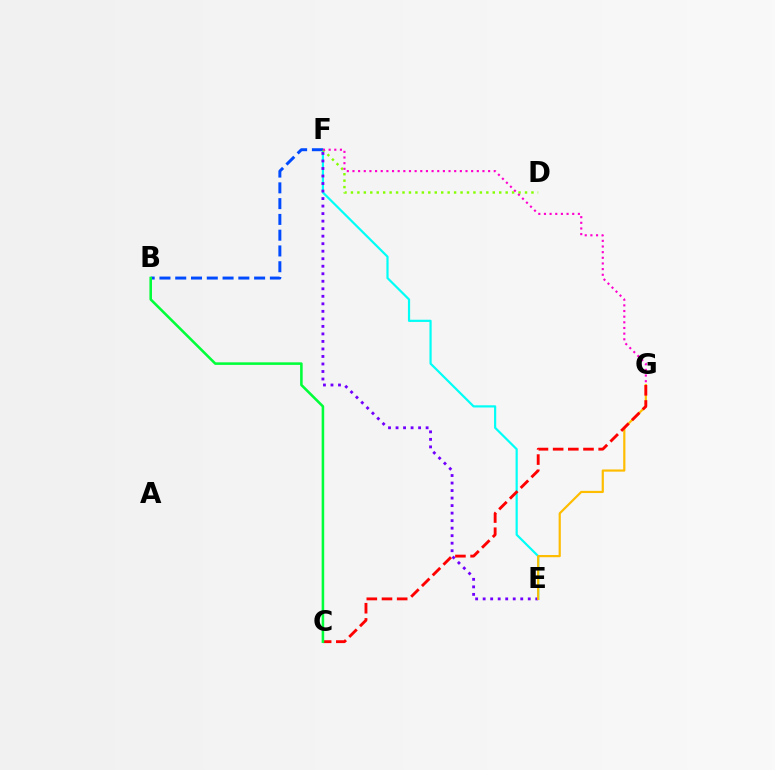{('E', 'F'): [{'color': '#00fff6', 'line_style': 'solid', 'thickness': 1.58}, {'color': '#7200ff', 'line_style': 'dotted', 'thickness': 2.04}], ('B', 'F'): [{'color': '#004bff', 'line_style': 'dashed', 'thickness': 2.14}], ('E', 'G'): [{'color': '#ffbd00', 'line_style': 'solid', 'thickness': 1.58}], ('C', 'G'): [{'color': '#ff0000', 'line_style': 'dashed', 'thickness': 2.06}], ('D', 'F'): [{'color': '#84ff00', 'line_style': 'dotted', 'thickness': 1.75}], ('F', 'G'): [{'color': '#ff00cf', 'line_style': 'dotted', 'thickness': 1.54}], ('B', 'C'): [{'color': '#00ff39', 'line_style': 'solid', 'thickness': 1.85}]}